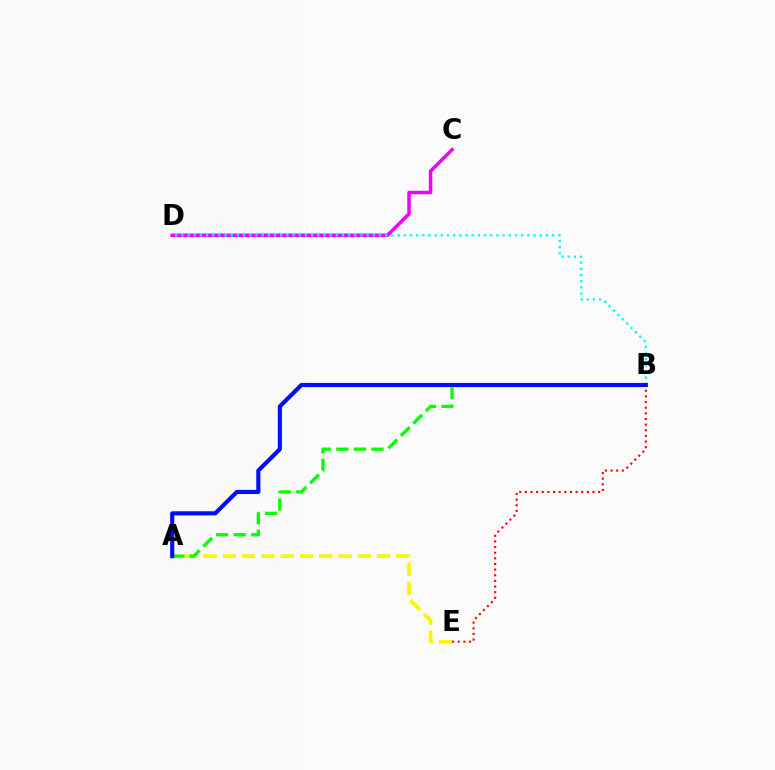{('C', 'D'): [{'color': '#ee00ff', 'line_style': 'solid', 'thickness': 2.52}], ('A', 'E'): [{'color': '#fcf500', 'line_style': 'dashed', 'thickness': 2.62}], ('B', 'E'): [{'color': '#ff0000', 'line_style': 'dotted', 'thickness': 1.53}], ('A', 'B'): [{'color': '#08ff00', 'line_style': 'dashed', 'thickness': 2.39}, {'color': '#0010ff', 'line_style': 'solid', 'thickness': 2.99}], ('B', 'D'): [{'color': '#00fff6', 'line_style': 'dotted', 'thickness': 1.68}]}